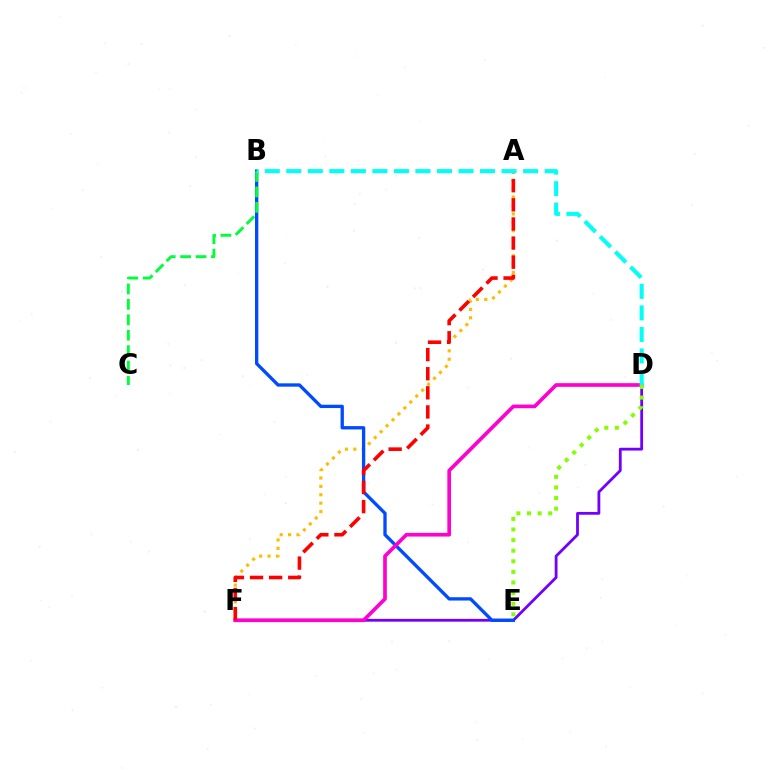{('D', 'F'): [{'color': '#7200ff', 'line_style': 'solid', 'thickness': 2.01}, {'color': '#ff00cf', 'line_style': 'solid', 'thickness': 2.64}], ('A', 'F'): [{'color': '#ffbd00', 'line_style': 'dotted', 'thickness': 2.28}, {'color': '#ff0000', 'line_style': 'dashed', 'thickness': 2.6}], ('B', 'E'): [{'color': '#004bff', 'line_style': 'solid', 'thickness': 2.39}], ('B', 'C'): [{'color': '#00ff39', 'line_style': 'dashed', 'thickness': 2.09}], ('D', 'E'): [{'color': '#84ff00', 'line_style': 'dotted', 'thickness': 2.88}], ('B', 'D'): [{'color': '#00fff6', 'line_style': 'dashed', 'thickness': 2.92}]}